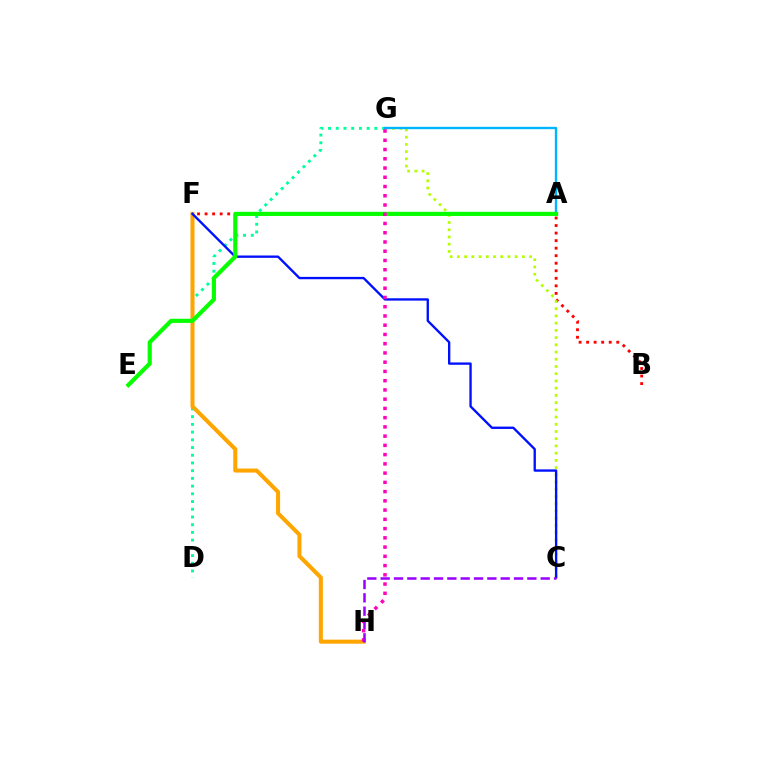{('B', 'F'): [{'color': '#ff0000', 'line_style': 'dotted', 'thickness': 2.05}], ('C', 'G'): [{'color': '#b3ff00', 'line_style': 'dotted', 'thickness': 1.96}], ('D', 'G'): [{'color': '#00ff9d', 'line_style': 'dotted', 'thickness': 2.1}], ('F', 'H'): [{'color': '#ffa500', 'line_style': 'solid', 'thickness': 2.9}], ('A', 'G'): [{'color': '#00b5ff', 'line_style': 'solid', 'thickness': 1.7}], ('C', 'F'): [{'color': '#0010ff', 'line_style': 'solid', 'thickness': 1.69}], ('A', 'E'): [{'color': '#08ff00', 'line_style': 'solid', 'thickness': 2.99}], ('G', 'H'): [{'color': '#ff00bd', 'line_style': 'dotted', 'thickness': 2.51}], ('C', 'H'): [{'color': '#9b00ff', 'line_style': 'dashed', 'thickness': 1.81}]}